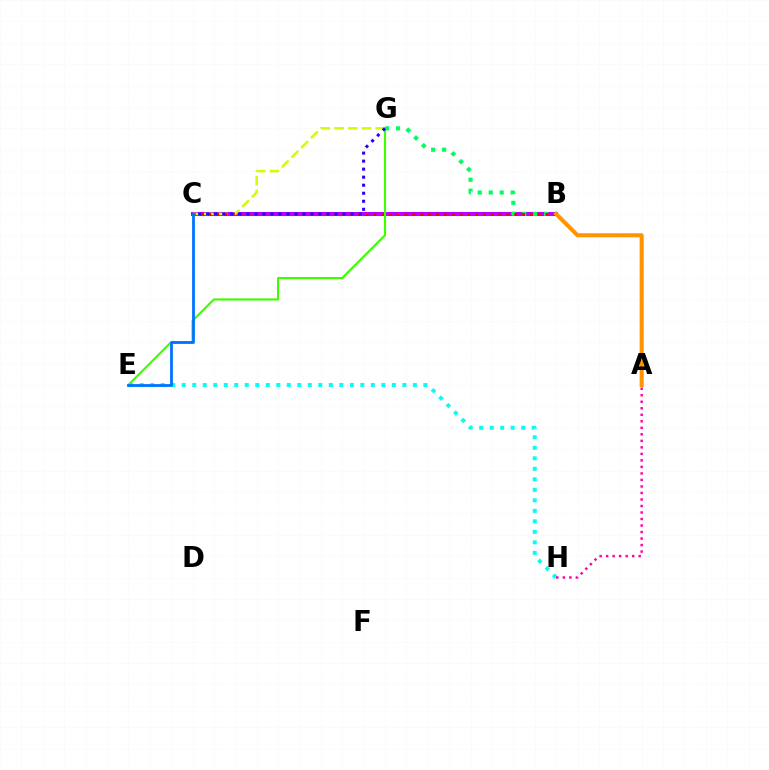{('B', 'C'): [{'color': '#b900ff', 'line_style': 'solid', 'thickness': 2.93}, {'color': '#ff0000', 'line_style': 'dotted', 'thickness': 2.13}], ('E', 'H'): [{'color': '#00fff6', 'line_style': 'dotted', 'thickness': 2.85}], ('B', 'G'): [{'color': '#00ff5c', 'line_style': 'dotted', 'thickness': 2.98}], ('C', 'G'): [{'color': '#d1ff00', 'line_style': 'dashed', 'thickness': 1.86}, {'color': '#2500ff', 'line_style': 'dotted', 'thickness': 2.18}], ('E', 'G'): [{'color': '#3dff00', 'line_style': 'solid', 'thickness': 1.54}], ('A', 'B'): [{'color': '#ff9400', 'line_style': 'solid', 'thickness': 2.91}], ('C', 'E'): [{'color': '#0074ff', 'line_style': 'solid', 'thickness': 2.01}], ('A', 'H'): [{'color': '#ff00ac', 'line_style': 'dotted', 'thickness': 1.77}]}